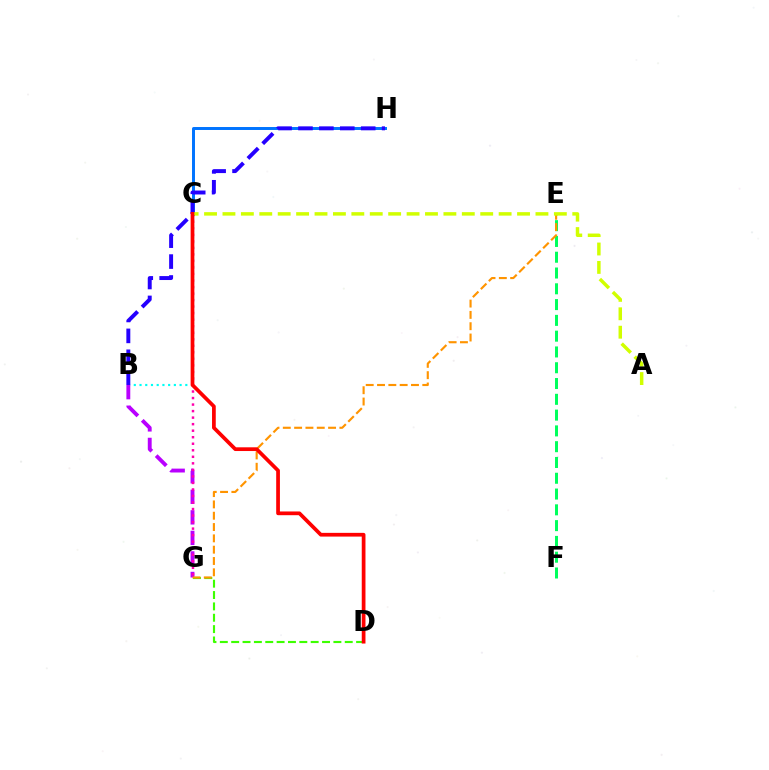{('D', 'G'): [{'color': '#3dff00', 'line_style': 'dashed', 'thickness': 1.54}], ('E', 'F'): [{'color': '#00ff5c', 'line_style': 'dashed', 'thickness': 2.14}], ('B', 'C'): [{'color': '#00fff6', 'line_style': 'dotted', 'thickness': 1.56}], ('C', 'H'): [{'color': '#0074ff', 'line_style': 'solid', 'thickness': 2.13}], ('B', 'H'): [{'color': '#2500ff', 'line_style': 'dashed', 'thickness': 2.84}], ('B', 'G'): [{'color': '#b900ff', 'line_style': 'dashed', 'thickness': 2.79}], ('C', 'G'): [{'color': '#ff00ac', 'line_style': 'dotted', 'thickness': 1.77}], ('E', 'G'): [{'color': '#ff9400', 'line_style': 'dashed', 'thickness': 1.54}], ('A', 'C'): [{'color': '#d1ff00', 'line_style': 'dashed', 'thickness': 2.5}], ('C', 'D'): [{'color': '#ff0000', 'line_style': 'solid', 'thickness': 2.68}]}